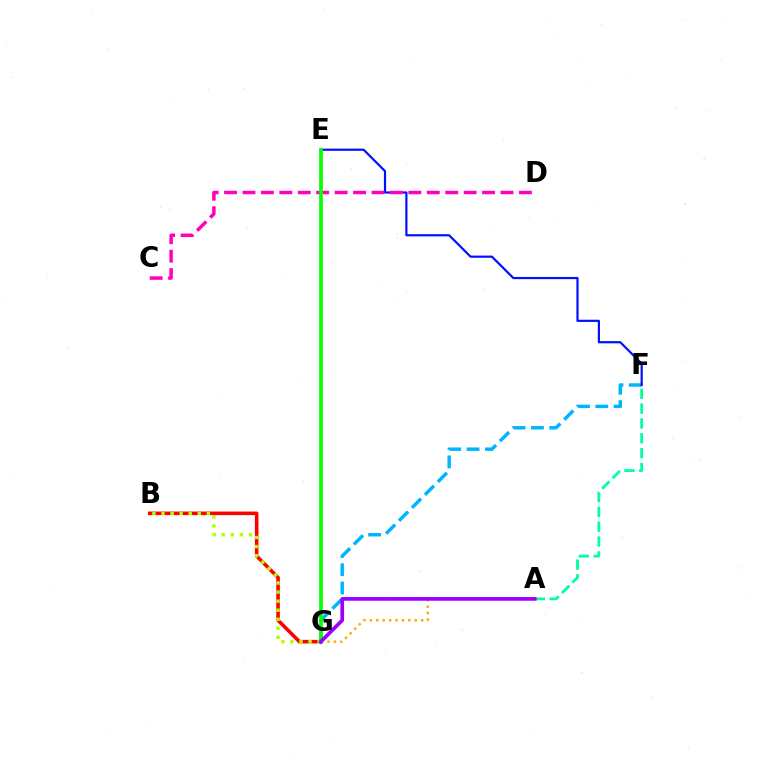{('F', 'G'): [{'color': '#00b5ff', 'line_style': 'dashed', 'thickness': 2.49}], ('A', 'F'): [{'color': '#00ff9d', 'line_style': 'dashed', 'thickness': 2.01}], ('B', 'G'): [{'color': '#ff0000', 'line_style': 'solid', 'thickness': 2.58}, {'color': '#b3ff00', 'line_style': 'dotted', 'thickness': 2.46}], ('A', 'G'): [{'color': '#ffa500', 'line_style': 'dotted', 'thickness': 1.74}, {'color': '#9b00ff', 'line_style': 'solid', 'thickness': 2.65}], ('E', 'F'): [{'color': '#0010ff', 'line_style': 'solid', 'thickness': 1.58}], ('C', 'D'): [{'color': '#ff00bd', 'line_style': 'dashed', 'thickness': 2.5}], ('E', 'G'): [{'color': '#08ff00', 'line_style': 'solid', 'thickness': 2.66}]}